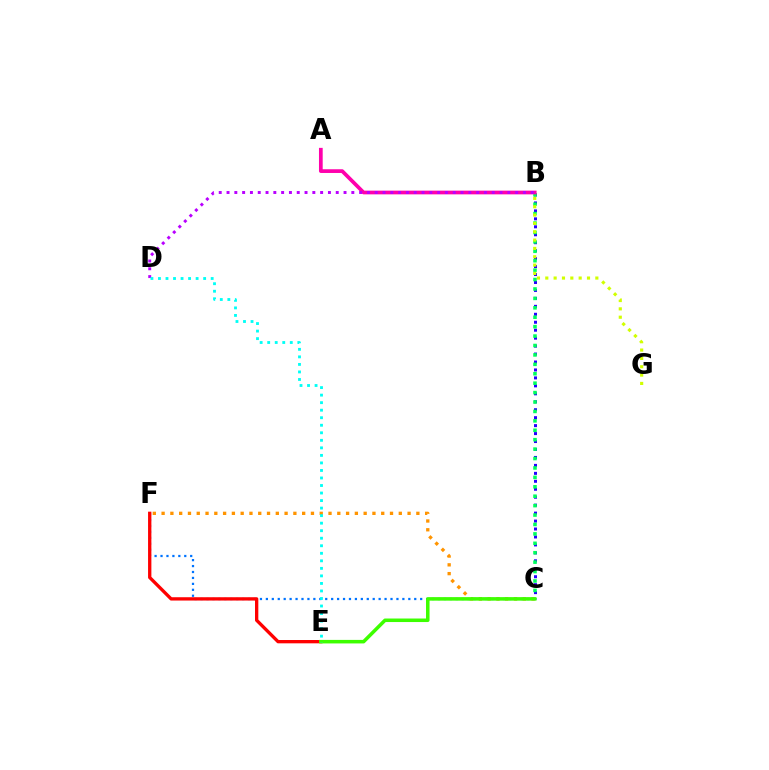{('C', 'F'): [{'color': '#0074ff', 'line_style': 'dotted', 'thickness': 1.61}, {'color': '#ff9400', 'line_style': 'dotted', 'thickness': 2.39}], ('B', 'C'): [{'color': '#2500ff', 'line_style': 'dotted', 'thickness': 2.16}, {'color': '#00ff5c', 'line_style': 'dotted', 'thickness': 2.56}], ('A', 'B'): [{'color': '#ff00ac', 'line_style': 'solid', 'thickness': 2.68}], ('B', 'G'): [{'color': '#d1ff00', 'line_style': 'dotted', 'thickness': 2.27}], ('E', 'F'): [{'color': '#ff0000', 'line_style': 'solid', 'thickness': 2.39}], ('B', 'D'): [{'color': '#b900ff', 'line_style': 'dotted', 'thickness': 2.12}], ('C', 'E'): [{'color': '#3dff00', 'line_style': 'solid', 'thickness': 2.54}], ('D', 'E'): [{'color': '#00fff6', 'line_style': 'dotted', 'thickness': 2.05}]}